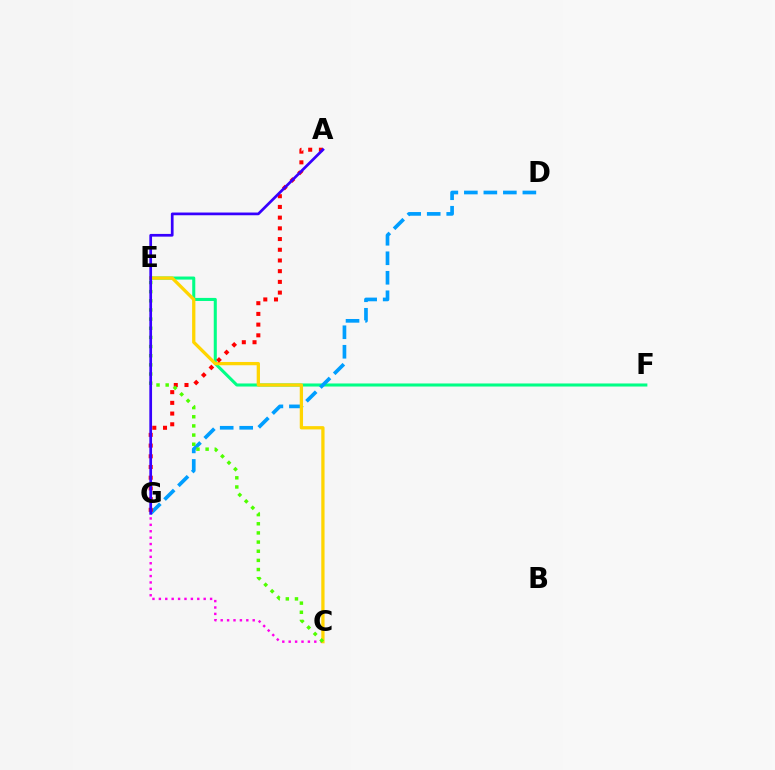{('C', 'G'): [{'color': '#ff00ed', 'line_style': 'dotted', 'thickness': 1.74}], ('E', 'F'): [{'color': '#00ff86', 'line_style': 'solid', 'thickness': 2.2}], ('D', 'G'): [{'color': '#009eff', 'line_style': 'dashed', 'thickness': 2.65}], ('C', 'E'): [{'color': '#ffd500', 'line_style': 'solid', 'thickness': 2.36}, {'color': '#4fff00', 'line_style': 'dotted', 'thickness': 2.49}], ('A', 'G'): [{'color': '#ff0000', 'line_style': 'dotted', 'thickness': 2.91}, {'color': '#3700ff', 'line_style': 'solid', 'thickness': 1.95}]}